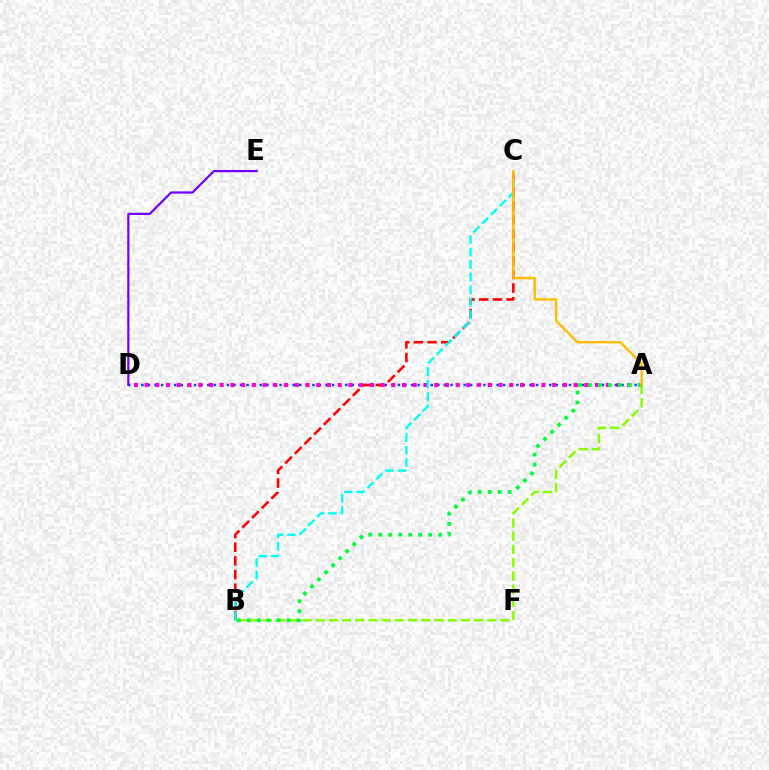{('A', 'D'): [{'color': '#004bff', 'line_style': 'dotted', 'thickness': 1.79}, {'color': '#ff00cf', 'line_style': 'dotted', 'thickness': 2.91}], ('B', 'C'): [{'color': '#ff0000', 'line_style': 'dashed', 'thickness': 1.86}, {'color': '#00fff6', 'line_style': 'dashed', 'thickness': 1.69}], ('D', 'E'): [{'color': '#7200ff', 'line_style': 'solid', 'thickness': 1.59}], ('A', 'B'): [{'color': '#84ff00', 'line_style': 'dashed', 'thickness': 1.79}, {'color': '#00ff39', 'line_style': 'dotted', 'thickness': 2.71}], ('A', 'C'): [{'color': '#ffbd00', 'line_style': 'solid', 'thickness': 1.73}]}